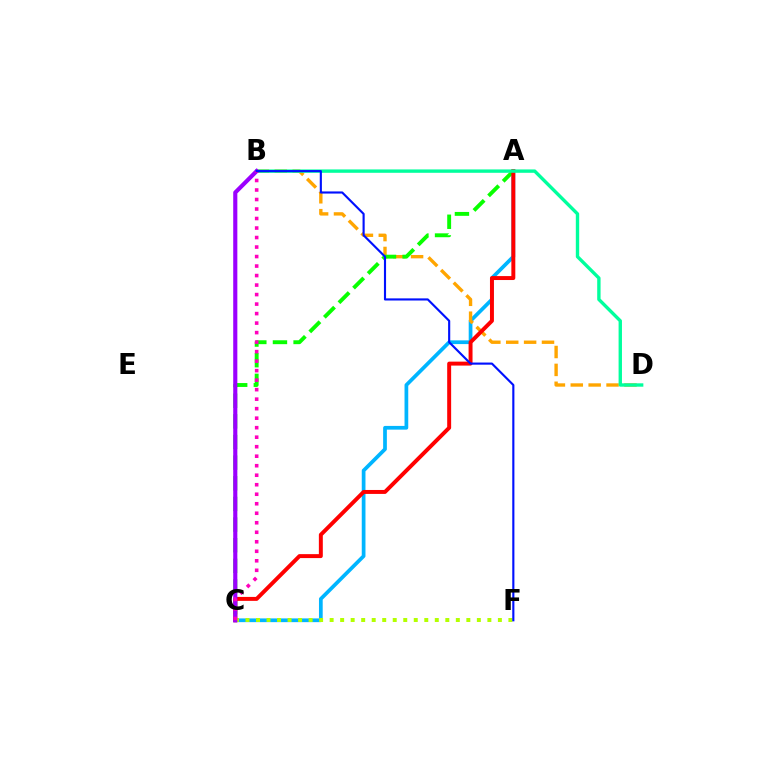{('A', 'C'): [{'color': '#00b5ff', 'line_style': 'solid', 'thickness': 2.68}, {'color': '#08ff00', 'line_style': 'dashed', 'thickness': 2.8}, {'color': '#ff0000', 'line_style': 'solid', 'thickness': 2.84}], ('B', 'D'): [{'color': '#ffa500', 'line_style': 'dashed', 'thickness': 2.43}, {'color': '#00ff9d', 'line_style': 'solid', 'thickness': 2.43}], ('C', 'F'): [{'color': '#b3ff00', 'line_style': 'dotted', 'thickness': 2.86}], ('B', 'C'): [{'color': '#9b00ff', 'line_style': 'solid', 'thickness': 2.97}, {'color': '#ff00bd', 'line_style': 'dotted', 'thickness': 2.58}], ('B', 'F'): [{'color': '#0010ff', 'line_style': 'solid', 'thickness': 1.54}]}